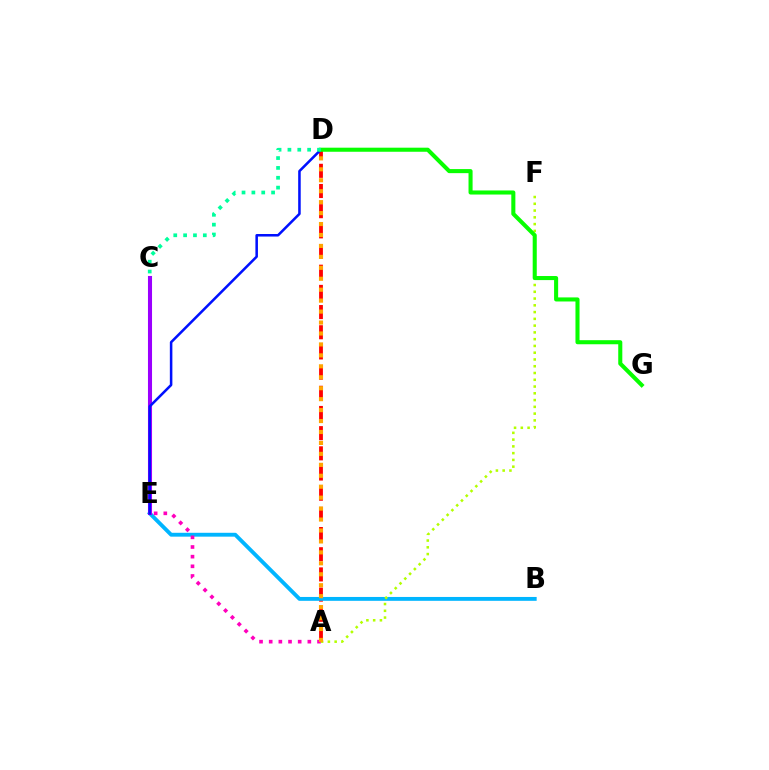{('A', 'D'): [{'color': '#ff0000', 'line_style': 'dashed', 'thickness': 2.74}, {'color': '#ffa500', 'line_style': 'dotted', 'thickness': 2.97}], ('B', 'E'): [{'color': '#00b5ff', 'line_style': 'solid', 'thickness': 2.78}], ('A', 'F'): [{'color': '#b3ff00', 'line_style': 'dotted', 'thickness': 1.84}], ('C', 'E'): [{'color': '#9b00ff', 'line_style': 'solid', 'thickness': 2.92}], ('A', 'E'): [{'color': '#ff00bd', 'line_style': 'dotted', 'thickness': 2.63}], ('D', 'E'): [{'color': '#0010ff', 'line_style': 'solid', 'thickness': 1.83}], ('D', 'G'): [{'color': '#08ff00', 'line_style': 'solid', 'thickness': 2.93}], ('C', 'D'): [{'color': '#00ff9d', 'line_style': 'dotted', 'thickness': 2.68}]}